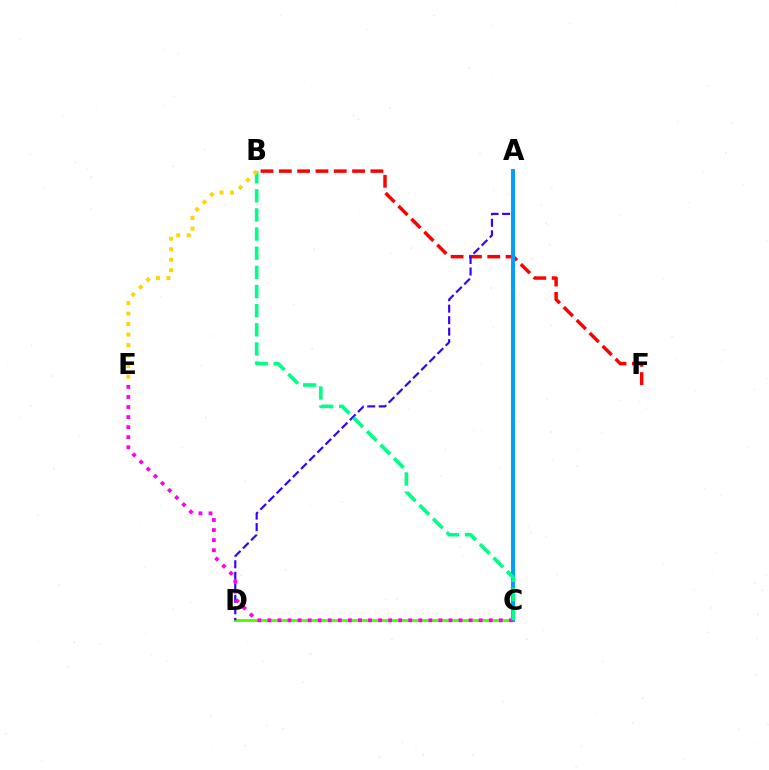{('C', 'D'): [{'color': '#4fff00', 'line_style': 'solid', 'thickness': 2.1}], ('B', 'F'): [{'color': '#ff0000', 'line_style': 'dashed', 'thickness': 2.49}], ('A', 'D'): [{'color': '#3700ff', 'line_style': 'dashed', 'thickness': 1.56}], ('A', 'C'): [{'color': '#009eff', 'line_style': 'solid', 'thickness': 2.84}], ('C', 'E'): [{'color': '#ff00ed', 'line_style': 'dotted', 'thickness': 2.73}], ('B', 'C'): [{'color': '#00ff86', 'line_style': 'dashed', 'thickness': 2.6}], ('B', 'E'): [{'color': '#ffd500', 'line_style': 'dotted', 'thickness': 2.86}]}